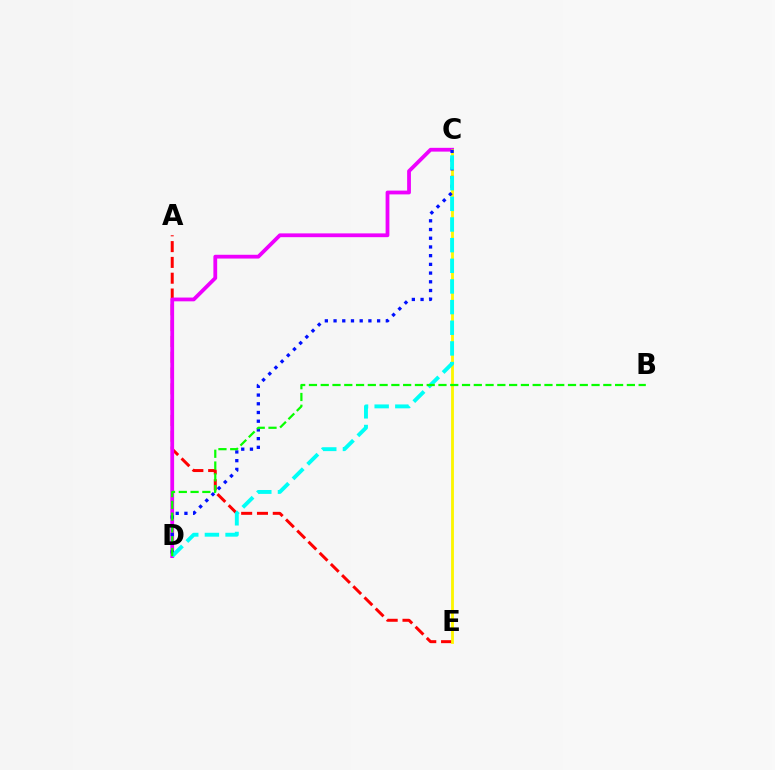{('A', 'E'): [{'color': '#ff0000', 'line_style': 'dashed', 'thickness': 2.15}], ('C', 'D'): [{'color': '#ee00ff', 'line_style': 'solid', 'thickness': 2.73}, {'color': '#0010ff', 'line_style': 'dotted', 'thickness': 2.37}, {'color': '#00fff6', 'line_style': 'dashed', 'thickness': 2.81}], ('C', 'E'): [{'color': '#fcf500', 'line_style': 'solid', 'thickness': 2.04}], ('B', 'D'): [{'color': '#08ff00', 'line_style': 'dashed', 'thickness': 1.6}]}